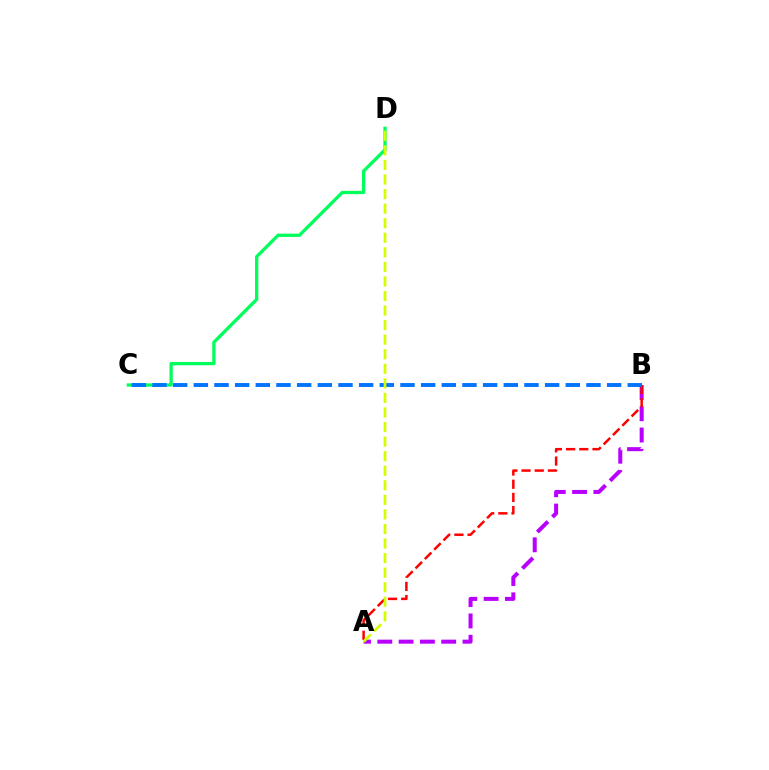{('A', 'B'): [{'color': '#b900ff', 'line_style': 'dashed', 'thickness': 2.89}, {'color': '#ff0000', 'line_style': 'dashed', 'thickness': 1.79}], ('C', 'D'): [{'color': '#00ff5c', 'line_style': 'solid', 'thickness': 2.37}], ('B', 'C'): [{'color': '#0074ff', 'line_style': 'dashed', 'thickness': 2.81}], ('A', 'D'): [{'color': '#d1ff00', 'line_style': 'dashed', 'thickness': 1.98}]}